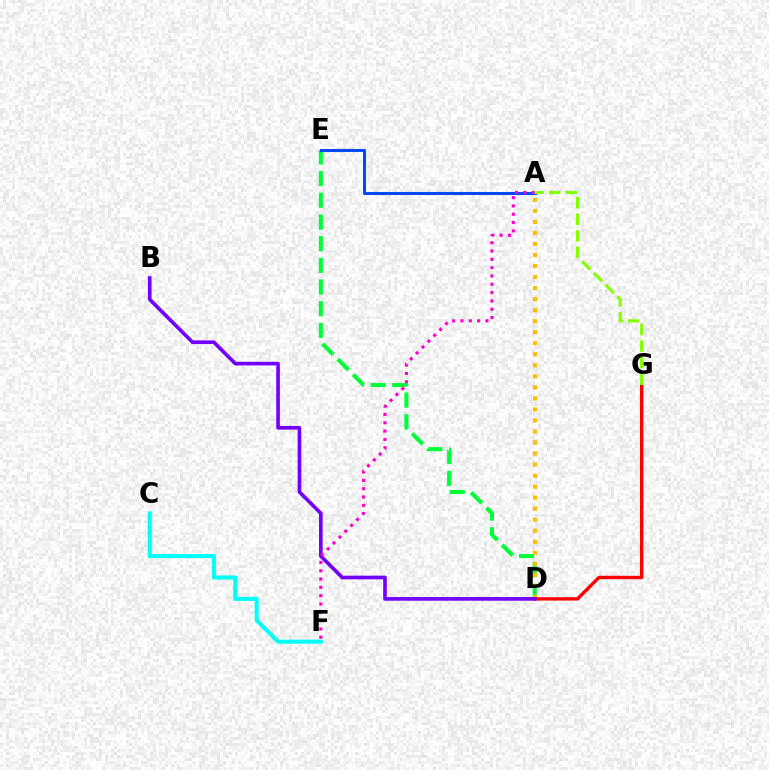{('D', 'E'): [{'color': '#00ff39', 'line_style': 'dashed', 'thickness': 2.95}], ('A', 'D'): [{'color': '#ffbd00', 'line_style': 'dotted', 'thickness': 3.0}], ('A', 'E'): [{'color': '#004bff', 'line_style': 'solid', 'thickness': 2.18}], ('D', 'G'): [{'color': '#ff0000', 'line_style': 'solid', 'thickness': 2.43}], ('B', 'D'): [{'color': '#7200ff', 'line_style': 'solid', 'thickness': 2.62}], ('A', 'F'): [{'color': '#ff00cf', 'line_style': 'dotted', 'thickness': 2.26}], ('C', 'F'): [{'color': '#00fff6', 'line_style': 'solid', 'thickness': 2.91}], ('A', 'G'): [{'color': '#84ff00', 'line_style': 'dashed', 'thickness': 2.25}]}